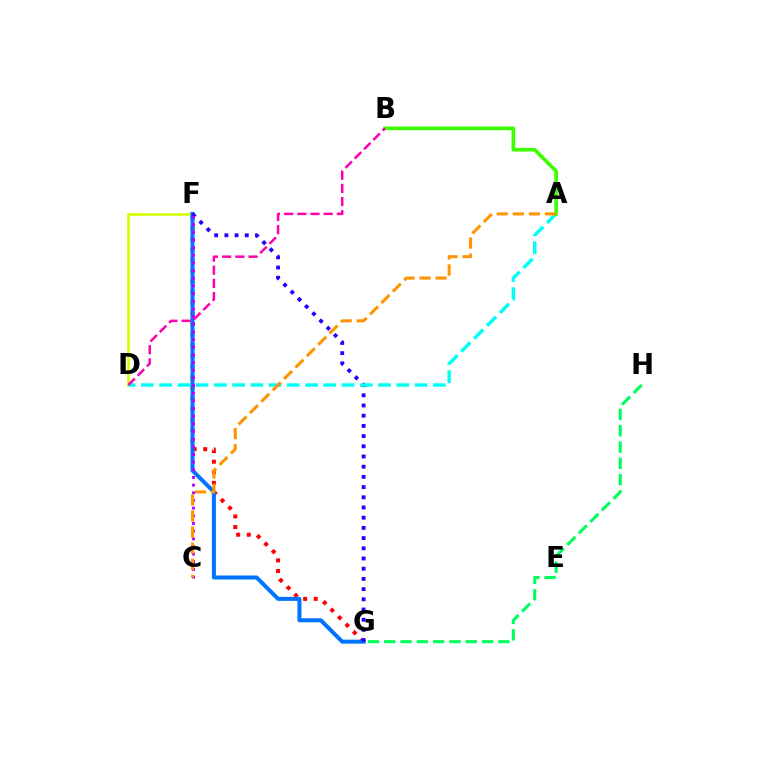{('F', 'G'): [{'color': '#ff0000', 'line_style': 'dotted', 'thickness': 2.88}, {'color': '#0074ff', 'line_style': 'solid', 'thickness': 2.89}, {'color': '#2500ff', 'line_style': 'dotted', 'thickness': 2.77}], ('D', 'F'): [{'color': '#d1ff00', 'line_style': 'solid', 'thickness': 1.89}], ('A', 'D'): [{'color': '#00fff6', 'line_style': 'dashed', 'thickness': 2.48}], ('C', 'F'): [{'color': '#b900ff', 'line_style': 'dotted', 'thickness': 2.08}], ('A', 'B'): [{'color': '#3dff00', 'line_style': 'solid', 'thickness': 2.63}], ('G', 'H'): [{'color': '#00ff5c', 'line_style': 'dashed', 'thickness': 2.21}], ('B', 'D'): [{'color': '#ff00ac', 'line_style': 'dashed', 'thickness': 1.79}], ('A', 'C'): [{'color': '#ff9400', 'line_style': 'dashed', 'thickness': 2.19}]}